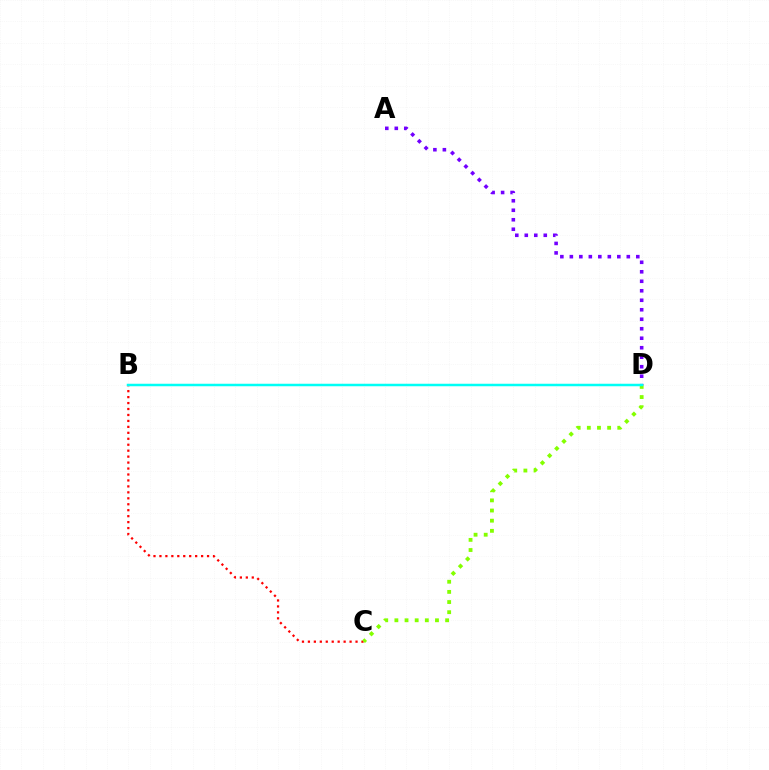{('A', 'D'): [{'color': '#7200ff', 'line_style': 'dotted', 'thickness': 2.58}], ('B', 'C'): [{'color': '#ff0000', 'line_style': 'dotted', 'thickness': 1.62}], ('C', 'D'): [{'color': '#84ff00', 'line_style': 'dotted', 'thickness': 2.76}], ('B', 'D'): [{'color': '#00fff6', 'line_style': 'solid', 'thickness': 1.8}]}